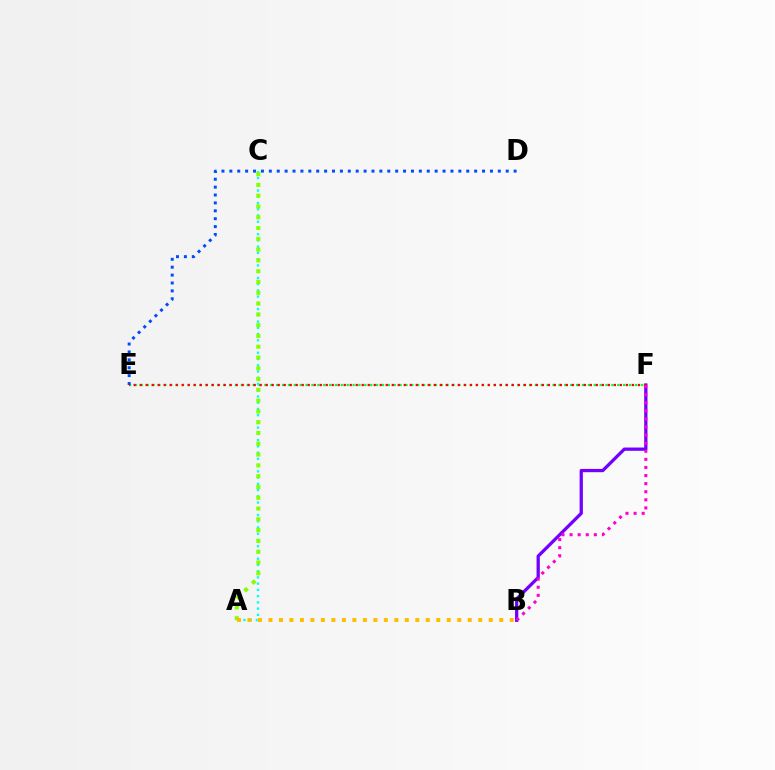{('E', 'F'): [{'color': '#00ff39', 'line_style': 'dotted', 'thickness': 1.6}, {'color': '#ff0000', 'line_style': 'dotted', 'thickness': 1.63}], ('B', 'F'): [{'color': '#7200ff', 'line_style': 'solid', 'thickness': 2.35}, {'color': '#ff00cf', 'line_style': 'dotted', 'thickness': 2.2}], ('A', 'C'): [{'color': '#00fff6', 'line_style': 'dotted', 'thickness': 1.7}, {'color': '#84ff00', 'line_style': 'dotted', 'thickness': 2.93}], ('D', 'E'): [{'color': '#004bff', 'line_style': 'dotted', 'thickness': 2.15}], ('A', 'B'): [{'color': '#ffbd00', 'line_style': 'dotted', 'thickness': 2.85}]}